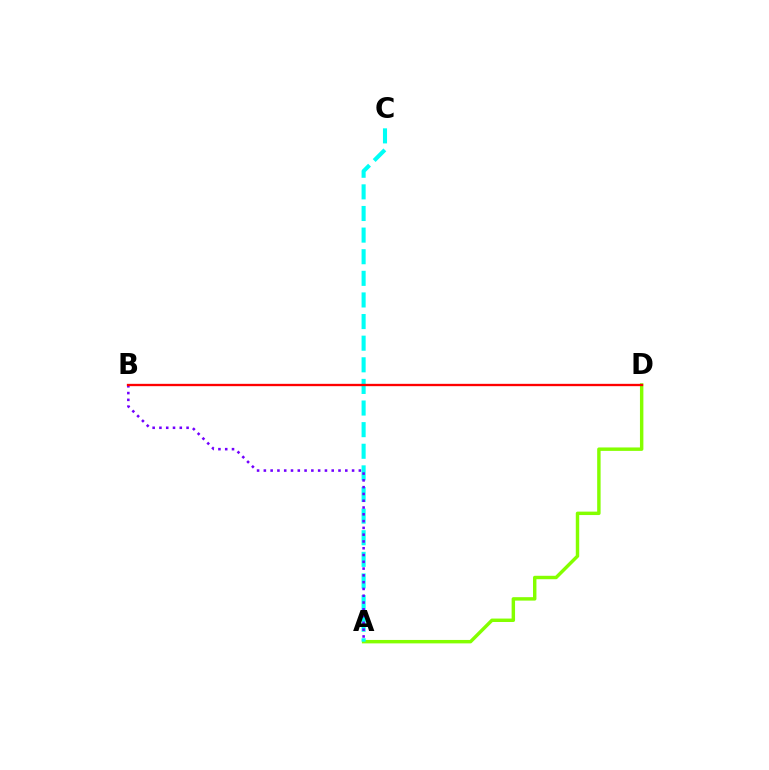{('A', 'D'): [{'color': '#84ff00', 'line_style': 'solid', 'thickness': 2.47}], ('A', 'C'): [{'color': '#00fff6', 'line_style': 'dashed', 'thickness': 2.94}], ('A', 'B'): [{'color': '#7200ff', 'line_style': 'dotted', 'thickness': 1.84}], ('B', 'D'): [{'color': '#ff0000', 'line_style': 'solid', 'thickness': 1.68}]}